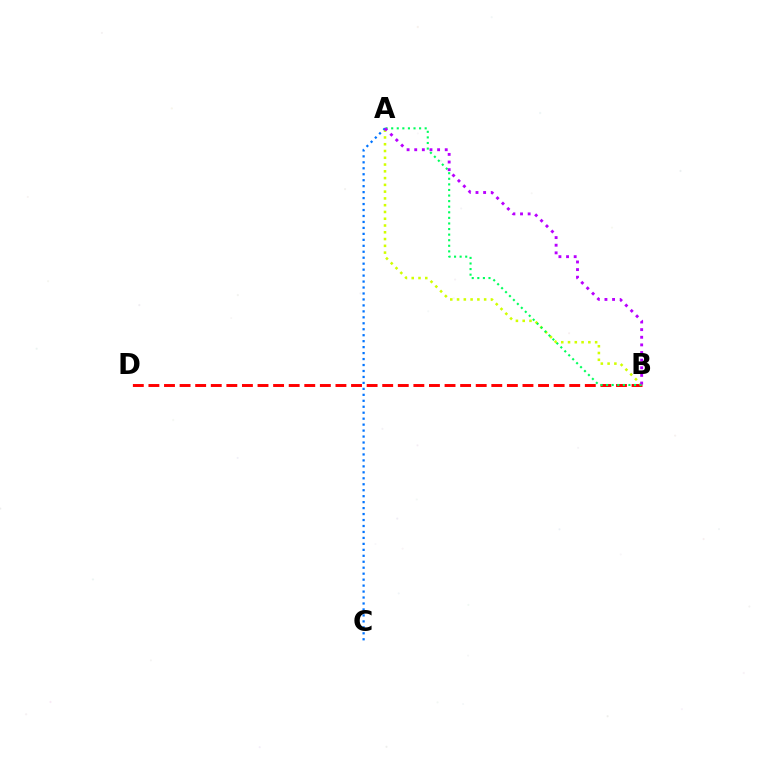{('B', 'D'): [{'color': '#ff0000', 'line_style': 'dashed', 'thickness': 2.12}], ('A', 'B'): [{'color': '#d1ff00', 'line_style': 'dotted', 'thickness': 1.84}, {'color': '#00ff5c', 'line_style': 'dotted', 'thickness': 1.52}, {'color': '#b900ff', 'line_style': 'dotted', 'thickness': 2.07}], ('A', 'C'): [{'color': '#0074ff', 'line_style': 'dotted', 'thickness': 1.62}]}